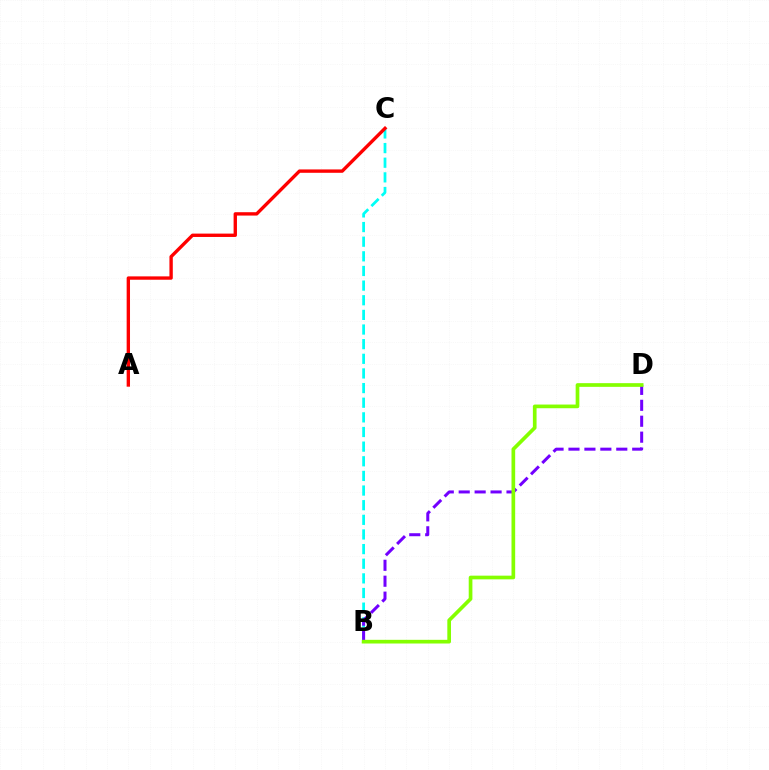{('B', 'C'): [{'color': '#00fff6', 'line_style': 'dashed', 'thickness': 1.99}], ('A', 'C'): [{'color': '#ff0000', 'line_style': 'solid', 'thickness': 2.42}], ('B', 'D'): [{'color': '#7200ff', 'line_style': 'dashed', 'thickness': 2.16}, {'color': '#84ff00', 'line_style': 'solid', 'thickness': 2.65}]}